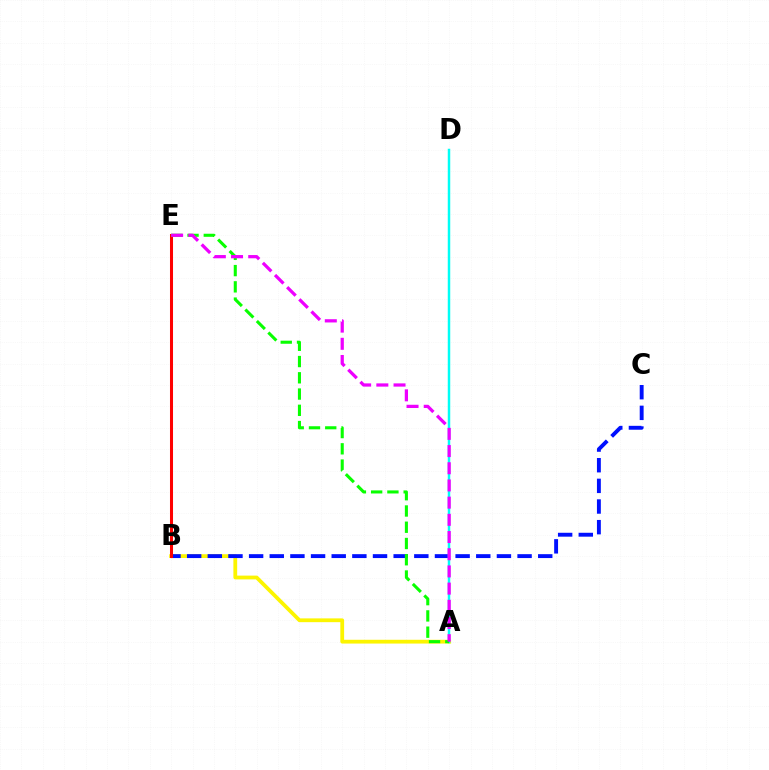{('A', 'B'): [{'color': '#fcf500', 'line_style': 'solid', 'thickness': 2.72}], ('B', 'C'): [{'color': '#0010ff', 'line_style': 'dashed', 'thickness': 2.81}], ('B', 'E'): [{'color': '#ff0000', 'line_style': 'solid', 'thickness': 2.19}], ('A', 'D'): [{'color': '#00fff6', 'line_style': 'solid', 'thickness': 1.78}], ('A', 'E'): [{'color': '#08ff00', 'line_style': 'dashed', 'thickness': 2.21}, {'color': '#ee00ff', 'line_style': 'dashed', 'thickness': 2.34}]}